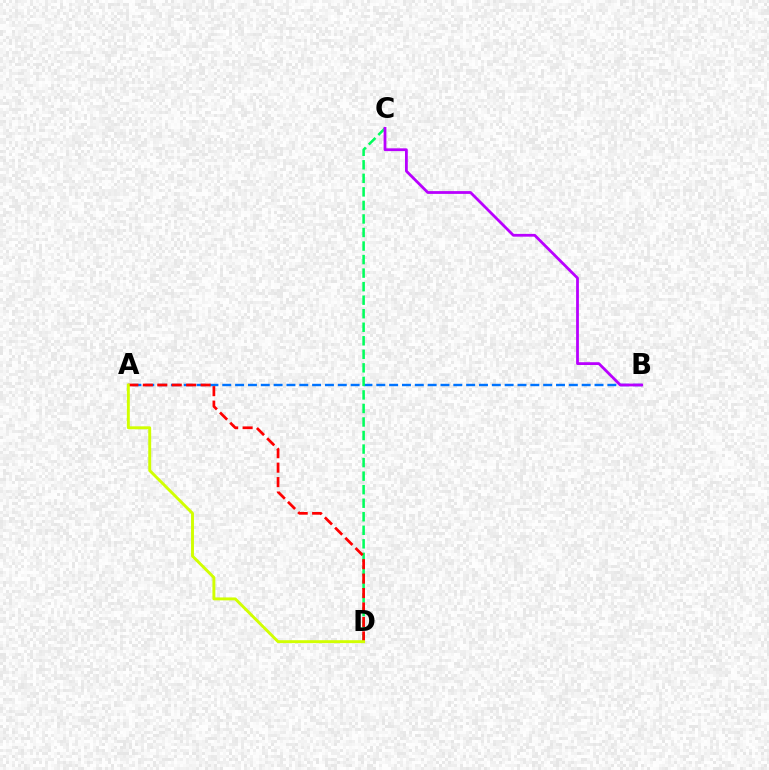{('A', 'B'): [{'color': '#0074ff', 'line_style': 'dashed', 'thickness': 1.74}], ('C', 'D'): [{'color': '#00ff5c', 'line_style': 'dashed', 'thickness': 1.84}], ('A', 'D'): [{'color': '#ff0000', 'line_style': 'dashed', 'thickness': 1.96}, {'color': '#d1ff00', 'line_style': 'solid', 'thickness': 2.1}], ('B', 'C'): [{'color': '#b900ff', 'line_style': 'solid', 'thickness': 2.0}]}